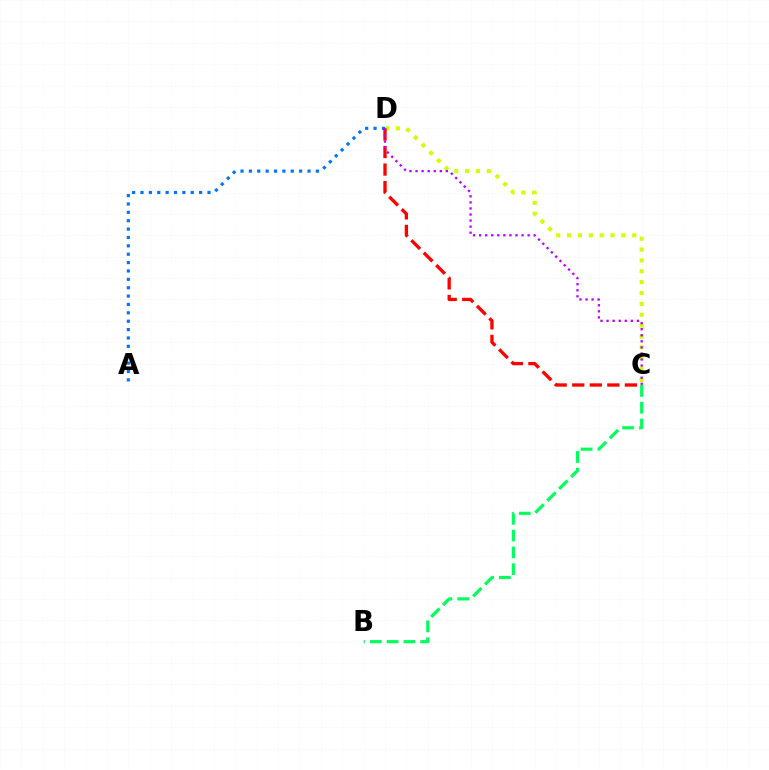{('A', 'D'): [{'color': '#0074ff', 'line_style': 'dotted', 'thickness': 2.28}], ('B', 'C'): [{'color': '#00ff5c', 'line_style': 'dashed', 'thickness': 2.28}], ('C', 'D'): [{'color': '#d1ff00', 'line_style': 'dotted', 'thickness': 2.95}, {'color': '#ff0000', 'line_style': 'dashed', 'thickness': 2.38}, {'color': '#b900ff', 'line_style': 'dotted', 'thickness': 1.65}]}